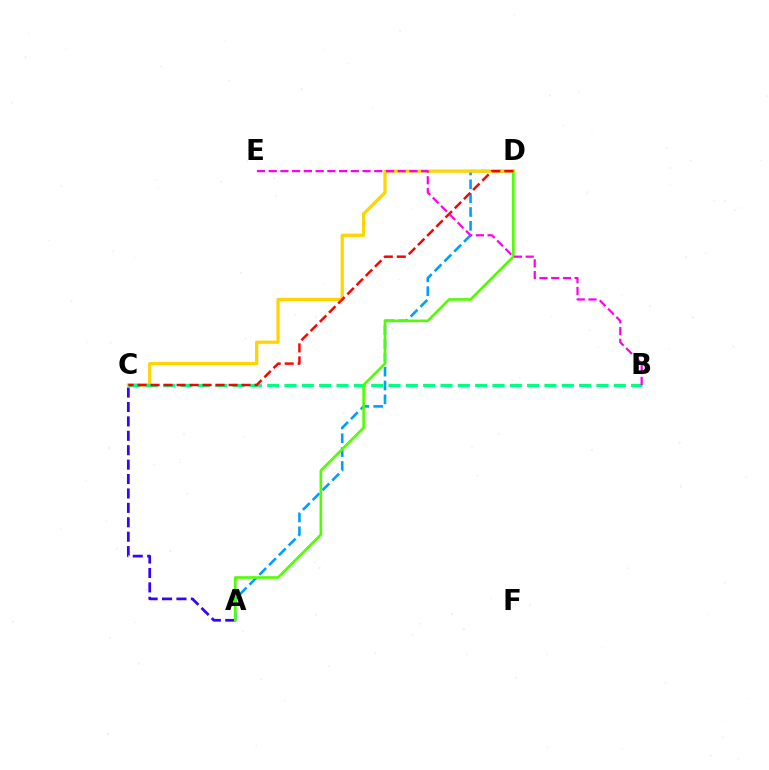{('A', 'D'): [{'color': '#009eff', 'line_style': 'dashed', 'thickness': 1.88}, {'color': '#4fff00', 'line_style': 'solid', 'thickness': 1.88}], ('C', 'D'): [{'color': '#ffd500', 'line_style': 'solid', 'thickness': 2.35}, {'color': '#ff0000', 'line_style': 'dashed', 'thickness': 1.77}], ('B', 'C'): [{'color': '#00ff86', 'line_style': 'dashed', 'thickness': 2.35}], ('A', 'C'): [{'color': '#3700ff', 'line_style': 'dashed', 'thickness': 1.96}], ('B', 'E'): [{'color': '#ff00ed', 'line_style': 'dashed', 'thickness': 1.59}]}